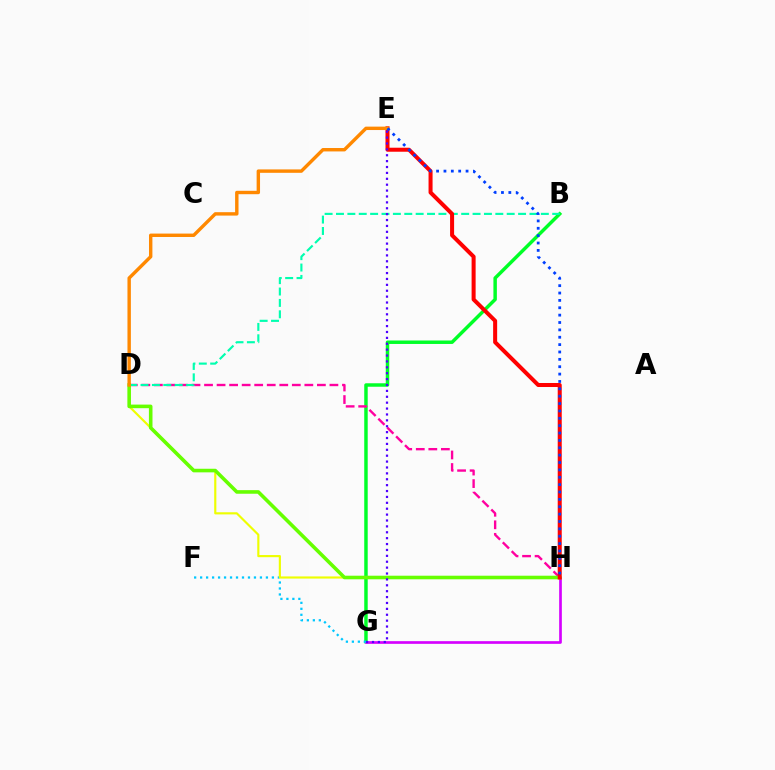{('B', 'G'): [{'color': '#00ff27', 'line_style': 'solid', 'thickness': 2.49}], ('G', 'H'): [{'color': '#d600ff', 'line_style': 'solid', 'thickness': 1.93}], ('D', 'H'): [{'color': '#ff00a0', 'line_style': 'dashed', 'thickness': 1.7}, {'color': '#eeff00', 'line_style': 'solid', 'thickness': 1.55}, {'color': '#66ff00', 'line_style': 'solid', 'thickness': 2.58}], ('F', 'G'): [{'color': '#00c7ff', 'line_style': 'dotted', 'thickness': 1.62}], ('B', 'D'): [{'color': '#00ffaf', 'line_style': 'dashed', 'thickness': 1.55}], ('E', 'H'): [{'color': '#ff0000', 'line_style': 'solid', 'thickness': 2.89}, {'color': '#003fff', 'line_style': 'dotted', 'thickness': 2.0}], ('D', 'E'): [{'color': '#ff8800', 'line_style': 'solid', 'thickness': 2.45}], ('E', 'G'): [{'color': '#4f00ff', 'line_style': 'dotted', 'thickness': 1.6}]}